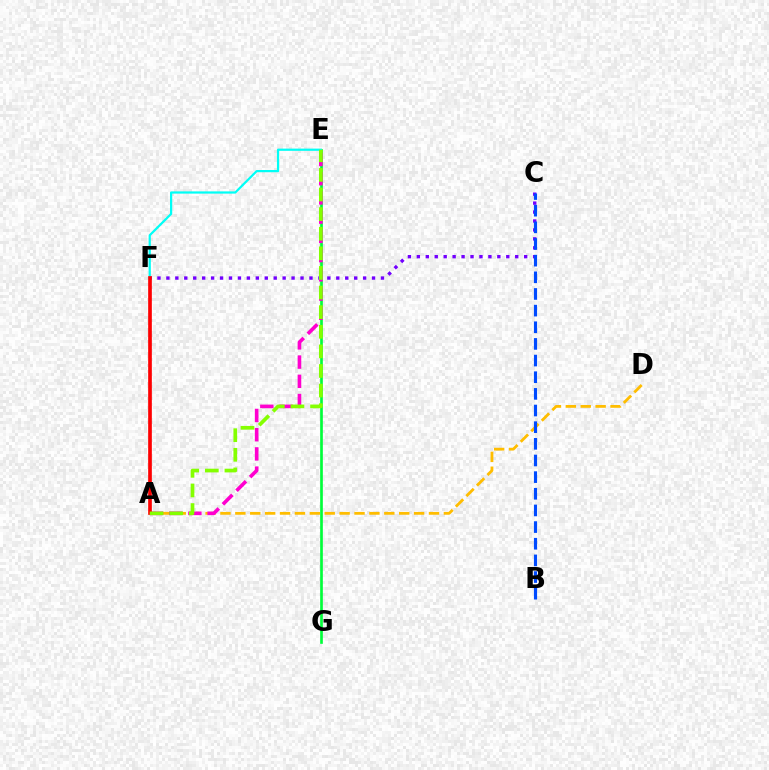{('A', 'D'): [{'color': '#ffbd00', 'line_style': 'dashed', 'thickness': 2.02}], ('E', 'G'): [{'color': '#00ff39', 'line_style': 'solid', 'thickness': 1.92}], ('C', 'F'): [{'color': '#7200ff', 'line_style': 'dotted', 'thickness': 2.43}], ('A', 'E'): [{'color': '#ff00cf', 'line_style': 'dashed', 'thickness': 2.61}, {'color': '#84ff00', 'line_style': 'dashed', 'thickness': 2.66}], ('E', 'F'): [{'color': '#00fff6', 'line_style': 'solid', 'thickness': 1.6}], ('A', 'F'): [{'color': '#ff0000', 'line_style': 'solid', 'thickness': 2.65}], ('B', 'C'): [{'color': '#004bff', 'line_style': 'dashed', 'thickness': 2.26}]}